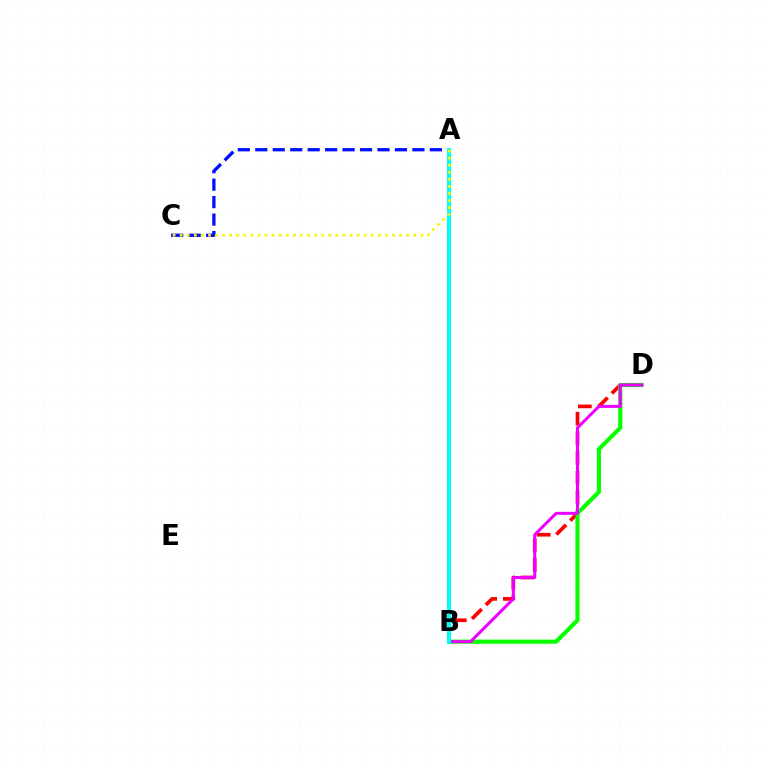{('B', 'D'): [{'color': '#ff0000', 'line_style': 'dashed', 'thickness': 2.66}, {'color': '#08ff00', 'line_style': 'solid', 'thickness': 2.99}, {'color': '#ee00ff', 'line_style': 'solid', 'thickness': 2.17}], ('A', 'C'): [{'color': '#0010ff', 'line_style': 'dashed', 'thickness': 2.37}, {'color': '#fcf500', 'line_style': 'dotted', 'thickness': 1.92}], ('A', 'B'): [{'color': '#00fff6', 'line_style': 'solid', 'thickness': 2.97}]}